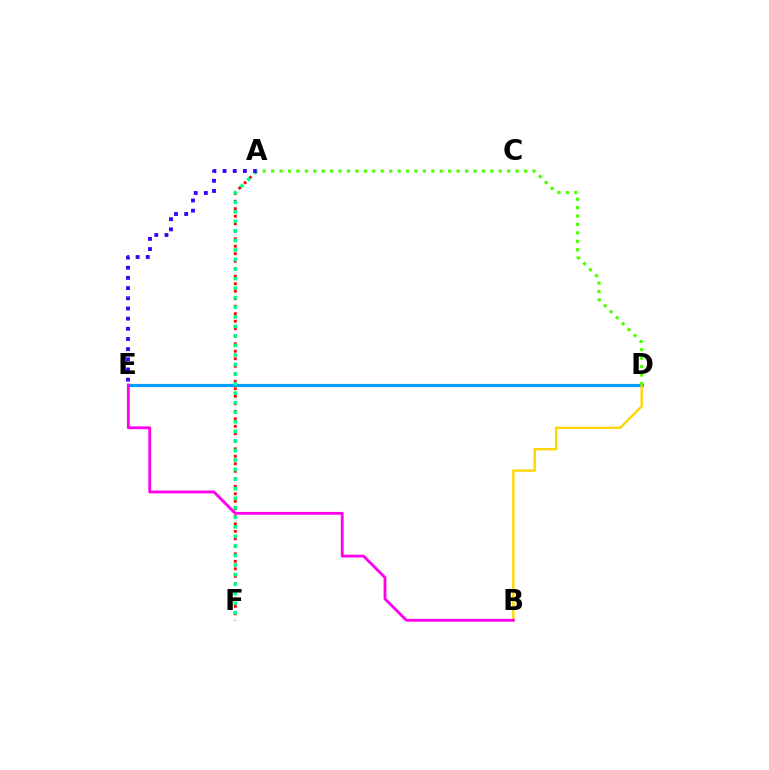{('D', 'E'): [{'color': '#009eff', 'line_style': 'solid', 'thickness': 2.29}], ('B', 'D'): [{'color': '#ffd500', 'line_style': 'solid', 'thickness': 1.71}], ('A', 'F'): [{'color': '#ff0000', 'line_style': 'dotted', 'thickness': 2.04}, {'color': '#00ff86', 'line_style': 'dotted', 'thickness': 2.59}], ('A', 'E'): [{'color': '#3700ff', 'line_style': 'dotted', 'thickness': 2.76}], ('B', 'E'): [{'color': '#ff00ed', 'line_style': 'solid', 'thickness': 2.04}], ('A', 'D'): [{'color': '#4fff00', 'line_style': 'dotted', 'thickness': 2.29}]}